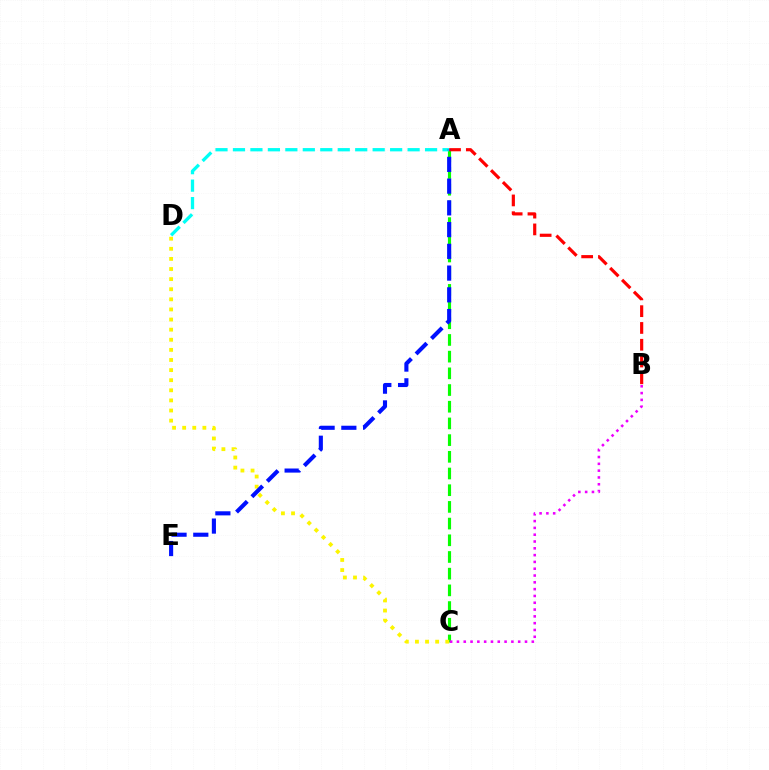{('A', 'C'): [{'color': '#08ff00', 'line_style': 'dashed', 'thickness': 2.27}], ('C', 'D'): [{'color': '#fcf500', 'line_style': 'dotted', 'thickness': 2.75}], ('B', 'C'): [{'color': '#ee00ff', 'line_style': 'dotted', 'thickness': 1.85}], ('A', 'D'): [{'color': '#00fff6', 'line_style': 'dashed', 'thickness': 2.37}], ('A', 'B'): [{'color': '#ff0000', 'line_style': 'dashed', 'thickness': 2.28}], ('A', 'E'): [{'color': '#0010ff', 'line_style': 'dashed', 'thickness': 2.95}]}